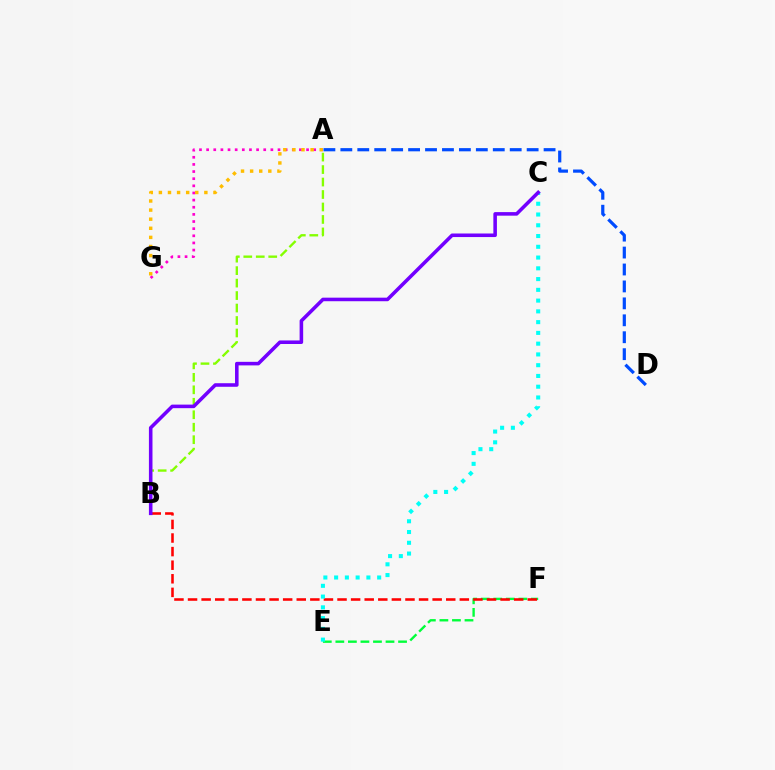{('A', 'B'): [{'color': '#84ff00', 'line_style': 'dashed', 'thickness': 1.69}], ('A', 'G'): [{'color': '#ff00cf', 'line_style': 'dotted', 'thickness': 1.94}, {'color': '#ffbd00', 'line_style': 'dotted', 'thickness': 2.47}], ('E', 'F'): [{'color': '#00ff39', 'line_style': 'dashed', 'thickness': 1.7}], ('A', 'D'): [{'color': '#004bff', 'line_style': 'dashed', 'thickness': 2.3}], ('B', 'F'): [{'color': '#ff0000', 'line_style': 'dashed', 'thickness': 1.85}], ('C', 'E'): [{'color': '#00fff6', 'line_style': 'dotted', 'thickness': 2.92}], ('B', 'C'): [{'color': '#7200ff', 'line_style': 'solid', 'thickness': 2.56}]}